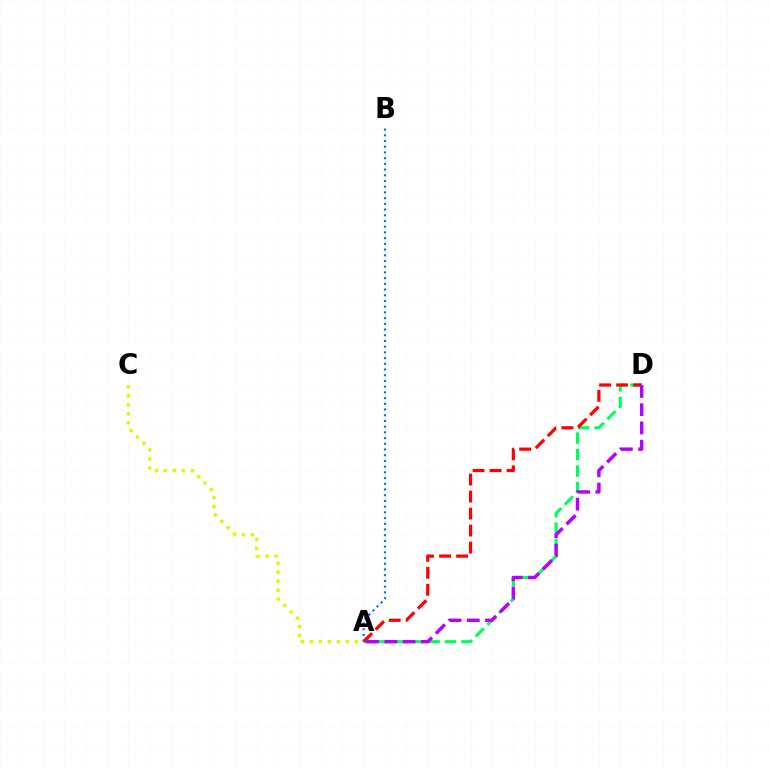{('A', 'D'): [{'color': '#00ff5c', 'line_style': 'dashed', 'thickness': 2.24}, {'color': '#ff0000', 'line_style': 'dashed', 'thickness': 2.31}, {'color': '#b900ff', 'line_style': 'dashed', 'thickness': 2.48}], ('A', 'C'): [{'color': '#d1ff00', 'line_style': 'dotted', 'thickness': 2.45}], ('A', 'B'): [{'color': '#0074ff', 'line_style': 'dotted', 'thickness': 1.55}]}